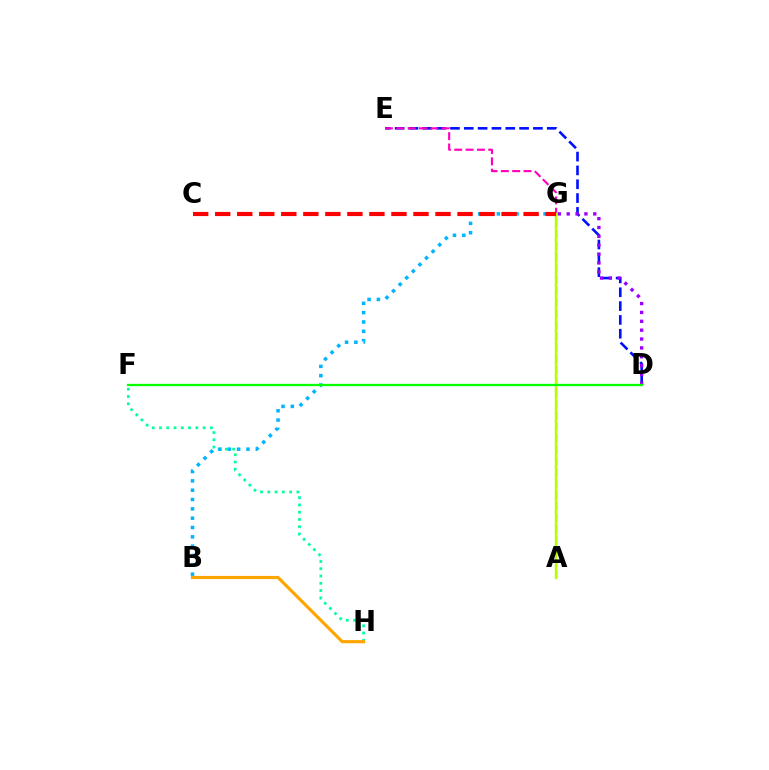{('D', 'E'): [{'color': '#0010ff', 'line_style': 'dashed', 'thickness': 1.88}], ('D', 'G'): [{'color': '#9b00ff', 'line_style': 'dotted', 'thickness': 2.41}], ('F', 'H'): [{'color': '#00ff9d', 'line_style': 'dotted', 'thickness': 1.98}], ('A', 'E'): [{'color': '#ff00bd', 'line_style': 'dashed', 'thickness': 1.54}], ('B', 'G'): [{'color': '#00b5ff', 'line_style': 'dotted', 'thickness': 2.53}], ('A', 'G'): [{'color': '#b3ff00', 'line_style': 'solid', 'thickness': 1.73}], ('D', 'F'): [{'color': '#08ff00', 'line_style': 'solid', 'thickness': 1.65}], ('B', 'H'): [{'color': '#ffa500', 'line_style': 'solid', 'thickness': 2.27}], ('C', 'G'): [{'color': '#ff0000', 'line_style': 'dashed', 'thickness': 2.99}]}